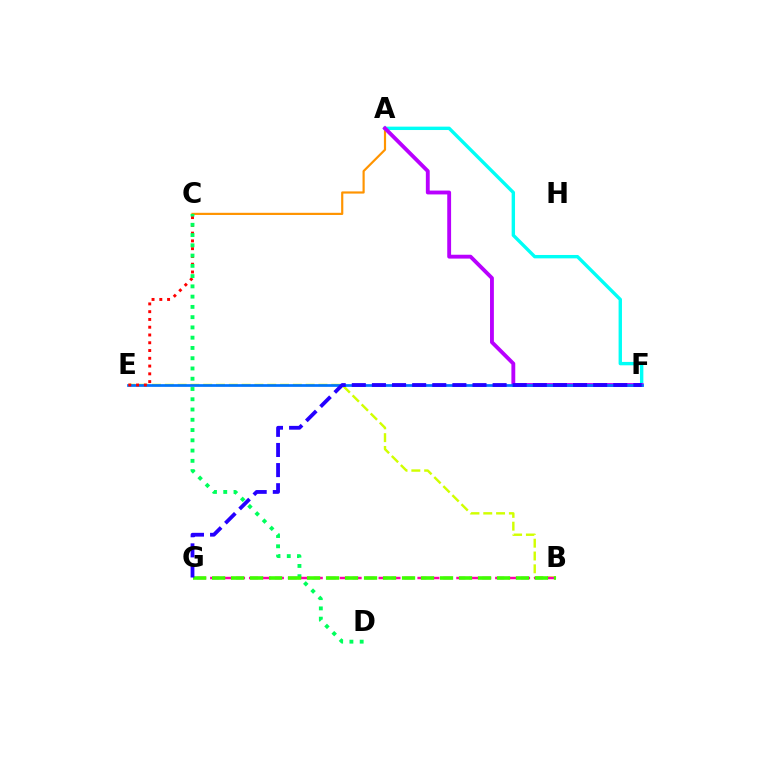{('A', 'F'): [{'color': '#00fff6', 'line_style': 'solid', 'thickness': 2.44}, {'color': '#b900ff', 'line_style': 'solid', 'thickness': 2.77}], ('A', 'C'): [{'color': '#ff9400', 'line_style': 'solid', 'thickness': 1.57}], ('B', 'E'): [{'color': '#d1ff00', 'line_style': 'dashed', 'thickness': 1.74}], ('E', 'F'): [{'color': '#0074ff', 'line_style': 'solid', 'thickness': 1.95}], ('B', 'G'): [{'color': '#ff00ac', 'line_style': 'dashed', 'thickness': 1.76}, {'color': '#3dff00', 'line_style': 'dashed', 'thickness': 2.58}], ('C', 'E'): [{'color': '#ff0000', 'line_style': 'dotted', 'thickness': 2.11}], ('C', 'D'): [{'color': '#00ff5c', 'line_style': 'dotted', 'thickness': 2.79}], ('F', 'G'): [{'color': '#2500ff', 'line_style': 'dashed', 'thickness': 2.73}]}